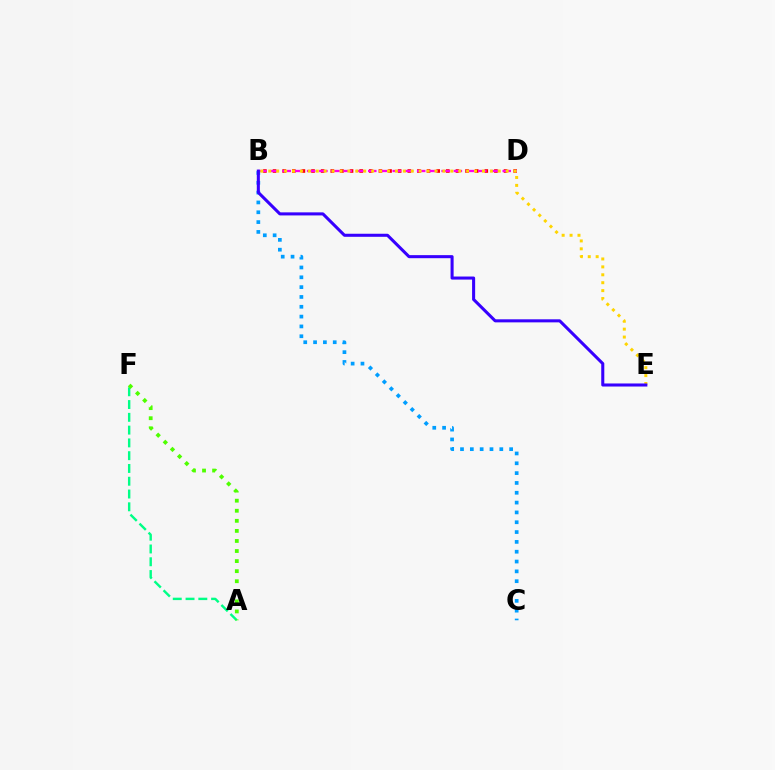{('A', 'F'): [{'color': '#00ff86', 'line_style': 'dashed', 'thickness': 1.74}, {'color': '#4fff00', 'line_style': 'dotted', 'thickness': 2.74}], ('B', 'D'): [{'color': '#ff0000', 'line_style': 'dotted', 'thickness': 2.62}, {'color': '#ff00ed', 'line_style': 'dashed', 'thickness': 1.66}], ('B', 'C'): [{'color': '#009eff', 'line_style': 'dotted', 'thickness': 2.67}], ('B', 'E'): [{'color': '#ffd500', 'line_style': 'dotted', 'thickness': 2.15}, {'color': '#3700ff', 'line_style': 'solid', 'thickness': 2.2}]}